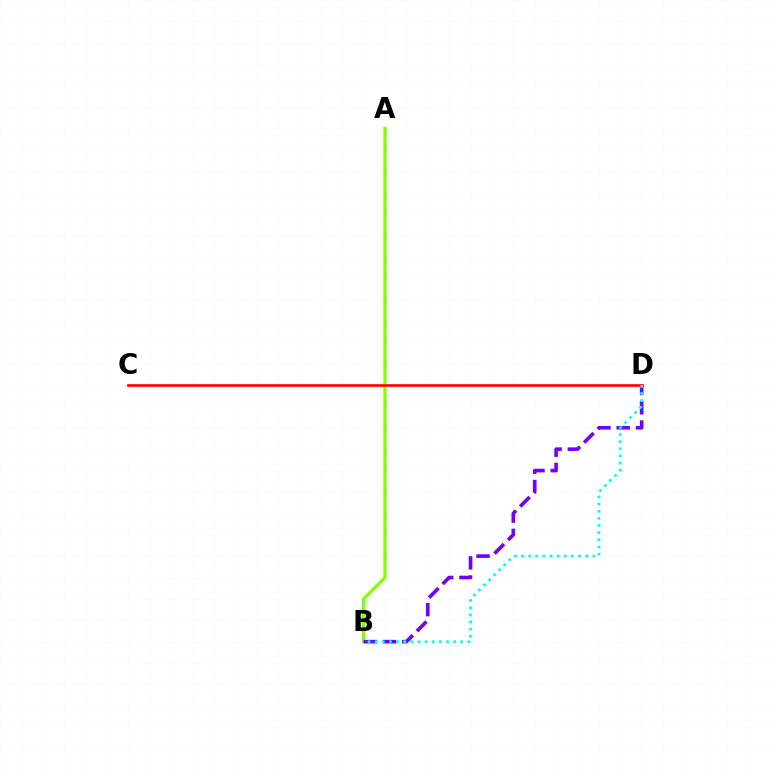{('A', 'B'): [{'color': '#84ff00', 'line_style': 'solid', 'thickness': 2.34}], ('B', 'D'): [{'color': '#7200ff', 'line_style': 'dashed', 'thickness': 2.61}, {'color': '#00fff6', 'line_style': 'dotted', 'thickness': 1.94}], ('C', 'D'): [{'color': '#ff0000', 'line_style': 'solid', 'thickness': 1.91}]}